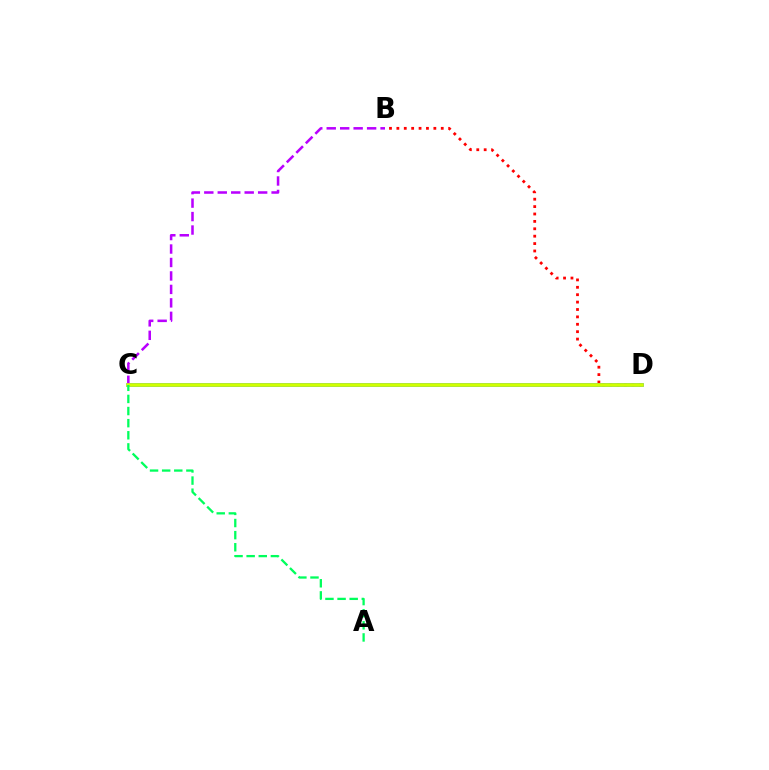{('B', 'D'): [{'color': '#ff0000', 'line_style': 'dotted', 'thickness': 2.01}], ('C', 'D'): [{'color': '#0074ff', 'line_style': 'solid', 'thickness': 2.56}, {'color': '#d1ff00', 'line_style': 'solid', 'thickness': 2.6}], ('B', 'C'): [{'color': '#b900ff', 'line_style': 'dashed', 'thickness': 1.83}], ('A', 'C'): [{'color': '#00ff5c', 'line_style': 'dashed', 'thickness': 1.65}]}